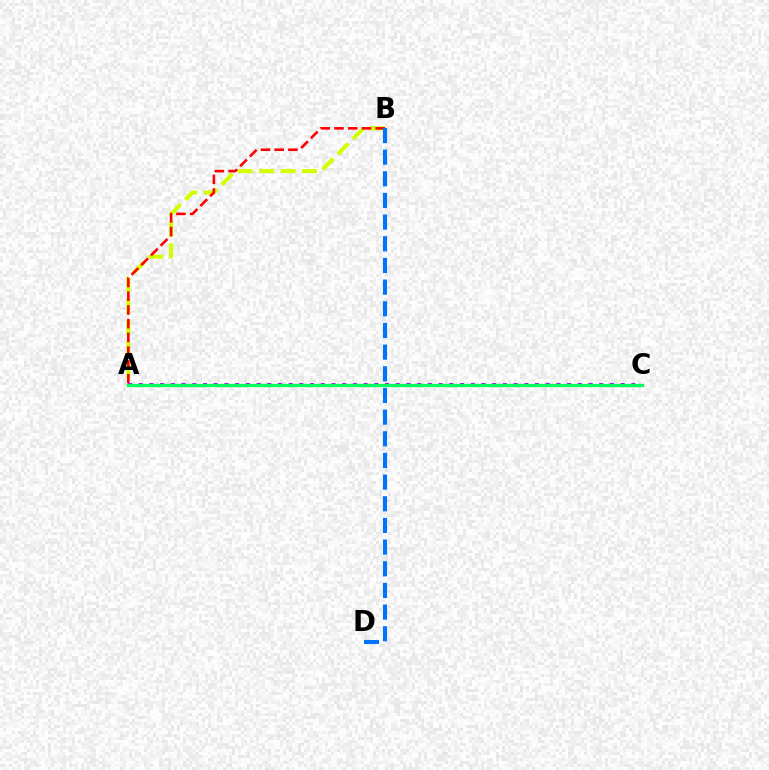{('A', 'B'): [{'color': '#d1ff00', 'line_style': 'dashed', 'thickness': 2.91}, {'color': '#ff0000', 'line_style': 'dashed', 'thickness': 1.87}], ('A', 'C'): [{'color': '#b900ff', 'line_style': 'dotted', 'thickness': 2.91}, {'color': '#00ff5c', 'line_style': 'solid', 'thickness': 2.39}], ('B', 'D'): [{'color': '#0074ff', 'line_style': 'dashed', 'thickness': 2.94}]}